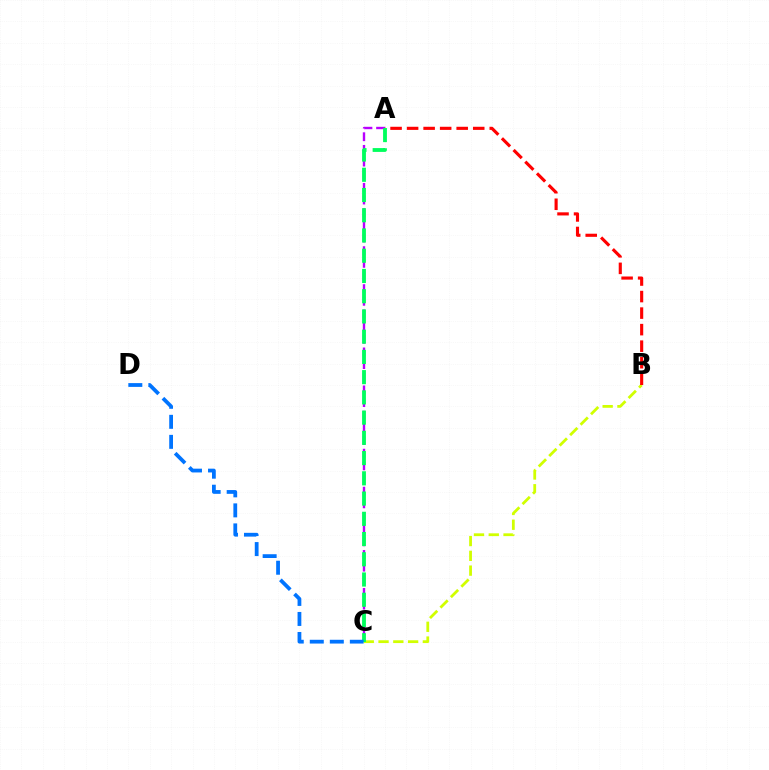{('A', 'C'): [{'color': '#b900ff', 'line_style': 'dashed', 'thickness': 1.72}, {'color': '#00ff5c', 'line_style': 'dashed', 'thickness': 2.75}], ('B', 'C'): [{'color': '#d1ff00', 'line_style': 'dashed', 'thickness': 2.01}], ('A', 'B'): [{'color': '#ff0000', 'line_style': 'dashed', 'thickness': 2.25}], ('C', 'D'): [{'color': '#0074ff', 'line_style': 'dashed', 'thickness': 2.72}]}